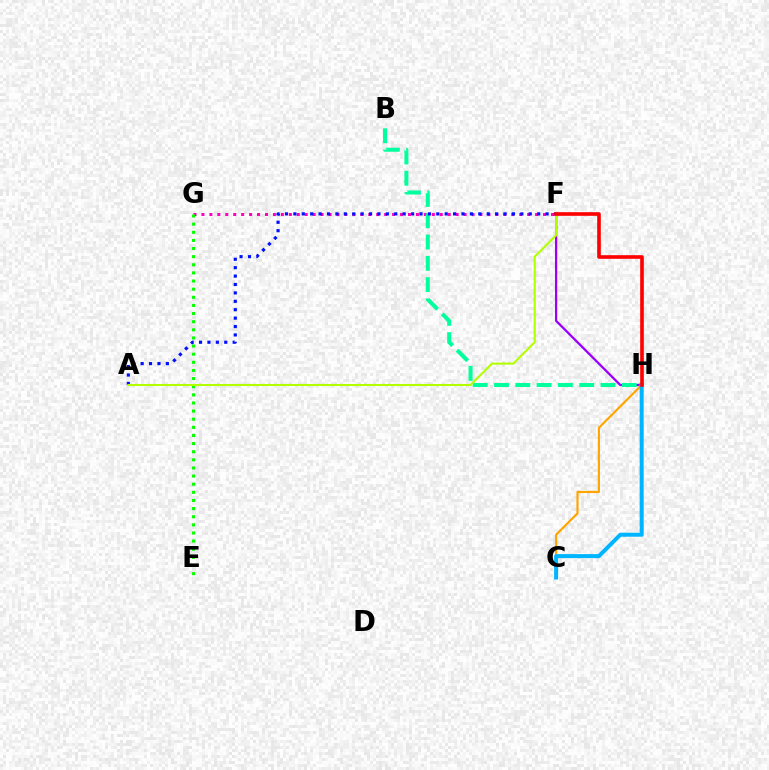{('F', 'H'): [{'color': '#9b00ff', 'line_style': 'solid', 'thickness': 1.63}, {'color': '#ff0000', 'line_style': 'solid', 'thickness': 2.62}], ('F', 'G'): [{'color': '#ff00bd', 'line_style': 'dotted', 'thickness': 2.16}], ('C', 'H'): [{'color': '#ffa500', 'line_style': 'solid', 'thickness': 1.55}, {'color': '#00b5ff', 'line_style': 'solid', 'thickness': 2.89}], ('B', 'H'): [{'color': '#00ff9d', 'line_style': 'dashed', 'thickness': 2.89}], ('A', 'F'): [{'color': '#0010ff', 'line_style': 'dotted', 'thickness': 2.28}, {'color': '#b3ff00', 'line_style': 'solid', 'thickness': 1.5}], ('E', 'G'): [{'color': '#08ff00', 'line_style': 'dotted', 'thickness': 2.21}]}